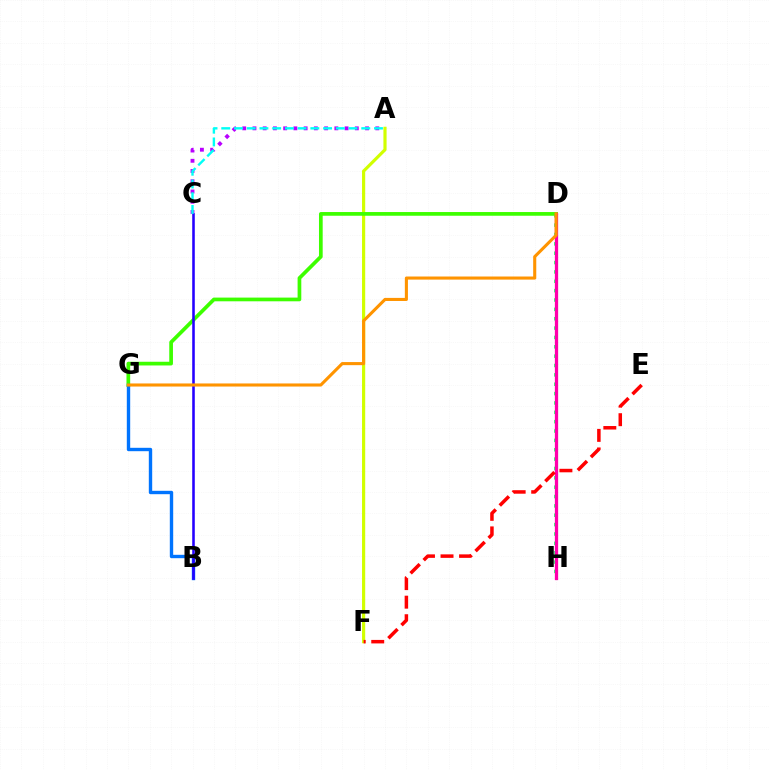{('A', 'F'): [{'color': '#d1ff00', 'line_style': 'solid', 'thickness': 2.28}], ('D', 'H'): [{'color': '#00ff5c', 'line_style': 'dotted', 'thickness': 2.54}, {'color': '#ff00ac', 'line_style': 'solid', 'thickness': 2.36}], ('A', 'C'): [{'color': '#b900ff', 'line_style': 'dotted', 'thickness': 2.78}, {'color': '#00fff6', 'line_style': 'dashed', 'thickness': 1.73}], ('D', 'G'): [{'color': '#3dff00', 'line_style': 'solid', 'thickness': 2.67}, {'color': '#ff9400', 'line_style': 'solid', 'thickness': 2.22}], ('B', 'G'): [{'color': '#0074ff', 'line_style': 'solid', 'thickness': 2.44}], ('E', 'F'): [{'color': '#ff0000', 'line_style': 'dashed', 'thickness': 2.52}], ('B', 'C'): [{'color': '#2500ff', 'line_style': 'solid', 'thickness': 1.85}]}